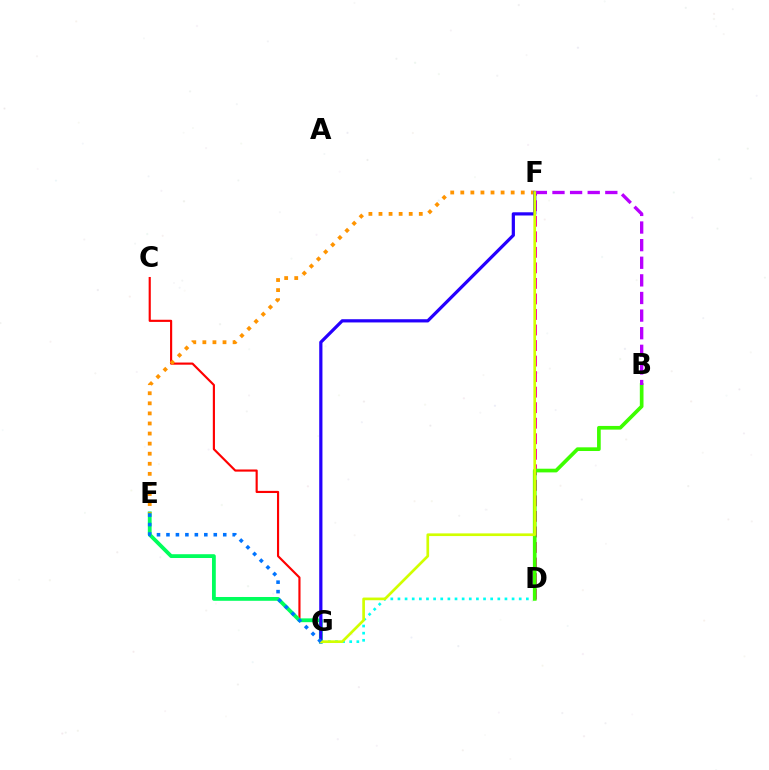{('D', 'F'): [{'color': '#ff00ac', 'line_style': 'dashed', 'thickness': 2.11}], ('D', 'G'): [{'color': '#00fff6', 'line_style': 'dotted', 'thickness': 1.94}], ('B', 'D'): [{'color': '#3dff00', 'line_style': 'solid', 'thickness': 2.65}], ('C', 'G'): [{'color': '#ff0000', 'line_style': 'solid', 'thickness': 1.55}], ('E', 'G'): [{'color': '#00ff5c', 'line_style': 'solid', 'thickness': 2.73}, {'color': '#0074ff', 'line_style': 'dotted', 'thickness': 2.57}], ('E', 'F'): [{'color': '#ff9400', 'line_style': 'dotted', 'thickness': 2.74}], ('F', 'G'): [{'color': '#2500ff', 'line_style': 'solid', 'thickness': 2.32}, {'color': '#d1ff00', 'line_style': 'solid', 'thickness': 1.93}], ('B', 'F'): [{'color': '#b900ff', 'line_style': 'dashed', 'thickness': 2.39}]}